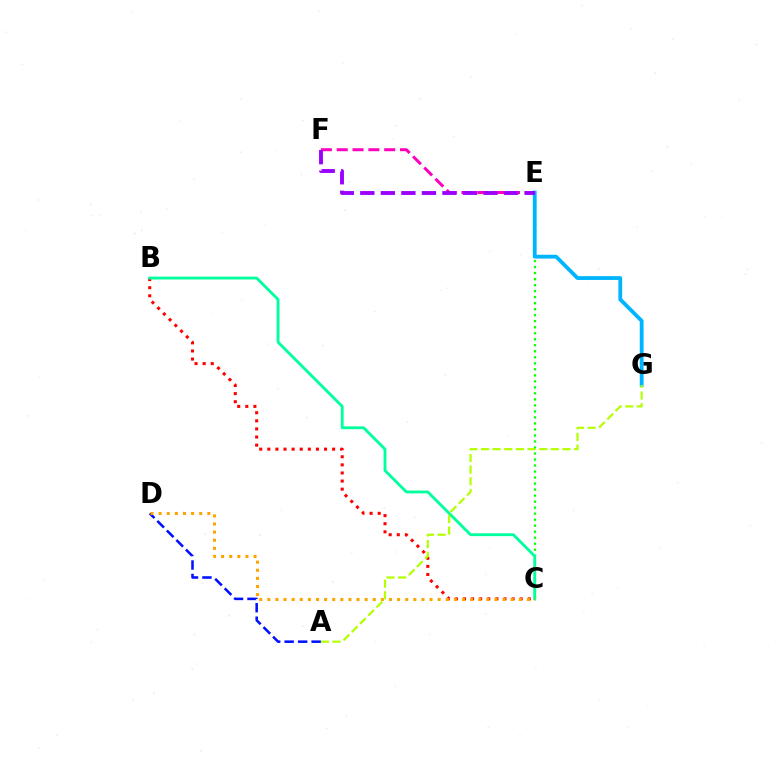{('B', 'C'): [{'color': '#ff0000', 'line_style': 'dotted', 'thickness': 2.2}, {'color': '#00ff9d', 'line_style': 'solid', 'thickness': 2.04}], ('C', 'E'): [{'color': '#08ff00', 'line_style': 'dotted', 'thickness': 1.63}], ('E', 'G'): [{'color': '#00b5ff', 'line_style': 'solid', 'thickness': 2.74}], ('E', 'F'): [{'color': '#ff00bd', 'line_style': 'dashed', 'thickness': 2.15}, {'color': '#9b00ff', 'line_style': 'dashed', 'thickness': 2.79}], ('A', 'G'): [{'color': '#b3ff00', 'line_style': 'dashed', 'thickness': 1.58}], ('A', 'D'): [{'color': '#0010ff', 'line_style': 'dashed', 'thickness': 1.83}], ('C', 'D'): [{'color': '#ffa500', 'line_style': 'dotted', 'thickness': 2.2}]}